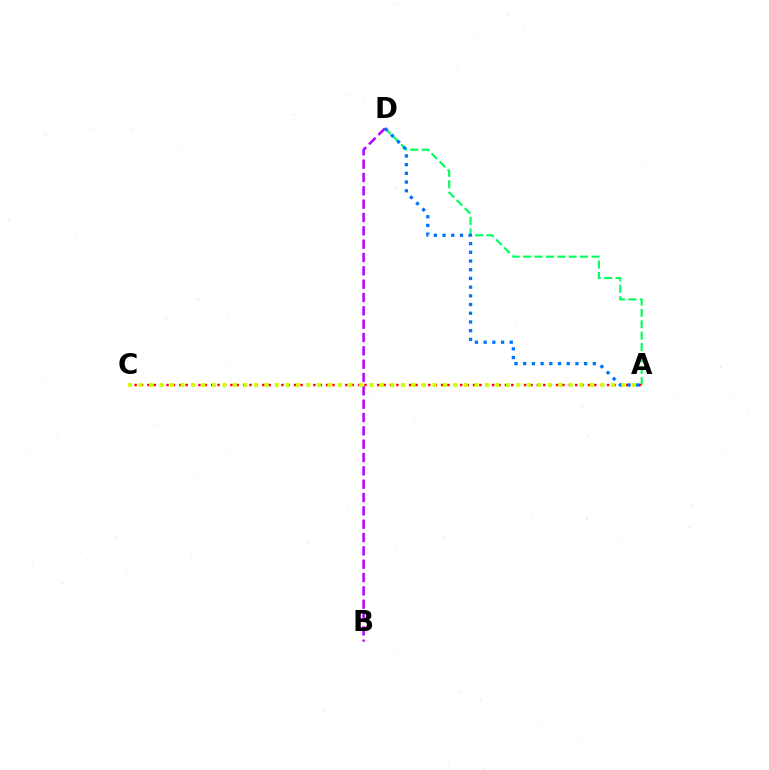{('B', 'D'): [{'color': '#b900ff', 'line_style': 'dashed', 'thickness': 1.81}], ('A', 'D'): [{'color': '#00ff5c', 'line_style': 'dashed', 'thickness': 1.55}, {'color': '#0074ff', 'line_style': 'dotted', 'thickness': 2.37}], ('A', 'C'): [{'color': '#ff0000', 'line_style': 'dotted', 'thickness': 1.73}, {'color': '#d1ff00', 'line_style': 'dotted', 'thickness': 2.85}]}